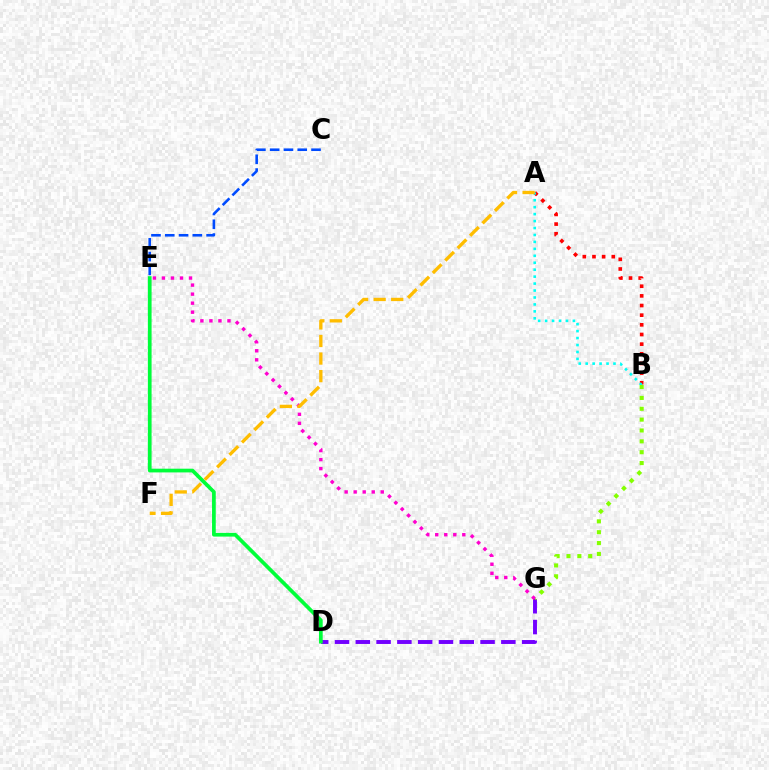{('D', 'G'): [{'color': '#7200ff', 'line_style': 'dashed', 'thickness': 2.82}], ('D', 'E'): [{'color': '#00ff39', 'line_style': 'solid', 'thickness': 2.68}], ('A', 'B'): [{'color': '#ff0000', 'line_style': 'dotted', 'thickness': 2.62}, {'color': '#00fff6', 'line_style': 'dotted', 'thickness': 1.89}], ('C', 'E'): [{'color': '#004bff', 'line_style': 'dashed', 'thickness': 1.87}], ('B', 'G'): [{'color': '#84ff00', 'line_style': 'dotted', 'thickness': 2.95}], ('E', 'G'): [{'color': '#ff00cf', 'line_style': 'dotted', 'thickness': 2.45}], ('A', 'F'): [{'color': '#ffbd00', 'line_style': 'dashed', 'thickness': 2.39}]}